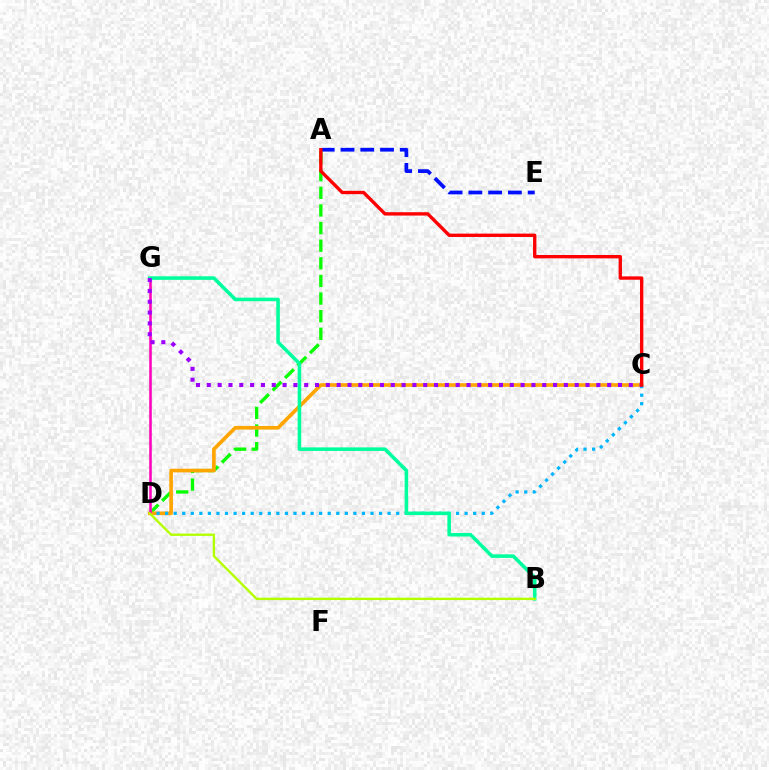{('A', 'D'): [{'color': '#08ff00', 'line_style': 'dashed', 'thickness': 2.39}], ('C', 'D'): [{'color': '#ffa500', 'line_style': 'solid', 'thickness': 2.63}, {'color': '#00b5ff', 'line_style': 'dotted', 'thickness': 2.33}], ('D', 'G'): [{'color': '#ff00bd', 'line_style': 'solid', 'thickness': 1.85}], ('B', 'G'): [{'color': '#00ff9d', 'line_style': 'solid', 'thickness': 2.56}], ('B', 'D'): [{'color': '#b3ff00', 'line_style': 'solid', 'thickness': 1.71}], ('A', 'E'): [{'color': '#0010ff', 'line_style': 'dashed', 'thickness': 2.68}], ('C', 'G'): [{'color': '#9b00ff', 'line_style': 'dotted', 'thickness': 2.94}], ('A', 'C'): [{'color': '#ff0000', 'line_style': 'solid', 'thickness': 2.42}]}